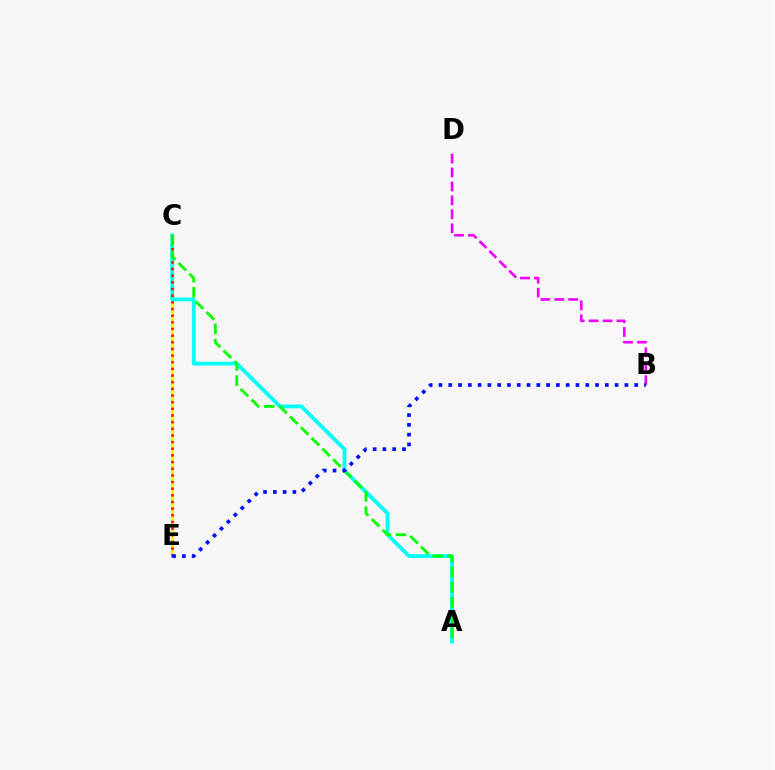{('C', 'E'): [{'color': '#fcf500', 'line_style': 'solid', 'thickness': 2.32}, {'color': '#ff0000', 'line_style': 'dotted', 'thickness': 1.81}], ('B', 'D'): [{'color': '#ee00ff', 'line_style': 'dashed', 'thickness': 1.89}], ('A', 'C'): [{'color': '#00fff6', 'line_style': 'solid', 'thickness': 2.73}, {'color': '#08ff00', 'line_style': 'dashed', 'thickness': 2.06}], ('B', 'E'): [{'color': '#0010ff', 'line_style': 'dotted', 'thickness': 2.66}]}